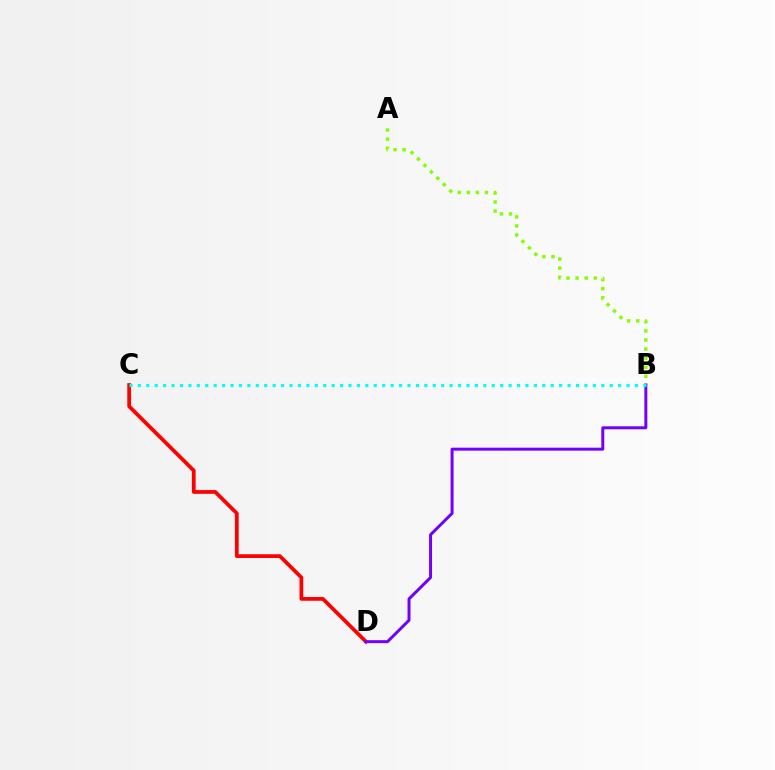{('A', 'B'): [{'color': '#84ff00', 'line_style': 'dotted', 'thickness': 2.47}], ('C', 'D'): [{'color': '#ff0000', 'line_style': 'solid', 'thickness': 2.7}], ('B', 'D'): [{'color': '#7200ff', 'line_style': 'solid', 'thickness': 2.14}], ('B', 'C'): [{'color': '#00fff6', 'line_style': 'dotted', 'thickness': 2.29}]}